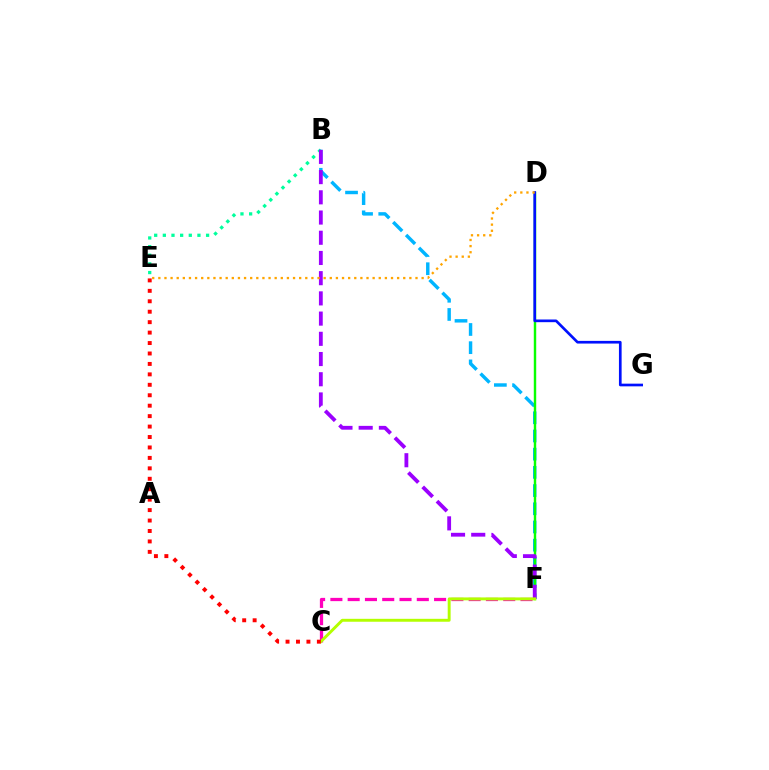{('B', 'E'): [{'color': '#00ff9d', 'line_style': 'dotted', 'thickness': 2.35}], ('B', 'F'): [{'color': '#00b5ff', 'line_style': 'dashed', 'thickness': 2.47}, {'color': '#9b00ff', 'line_style': 'dashed', 'thickness': 2.75}], ('D', 'F'): [{'color': '#08ff00', 'line_style': 'solid', 'thickness': 1.75}], ('C', 'F'): [{'color': '#ff00bd', 'line_style': 'dashed', 'thickness': 2.35}, {'color': '#b3ff00', 'line_style': 'solid', 'thickness': 2.11}], ('C', 'E'): [{'color': '#ff0000', 'line_style': 'dotted', 'thickness': 2.84}], ('D', 'G'): [{'color': '#0010ff', 'line_style': 'solid', 'thickness': 1.93}], ('D', 'E'): [{'color': '#ffa500', 'line_style': 'dotted', 'thickness': 1.66}]}